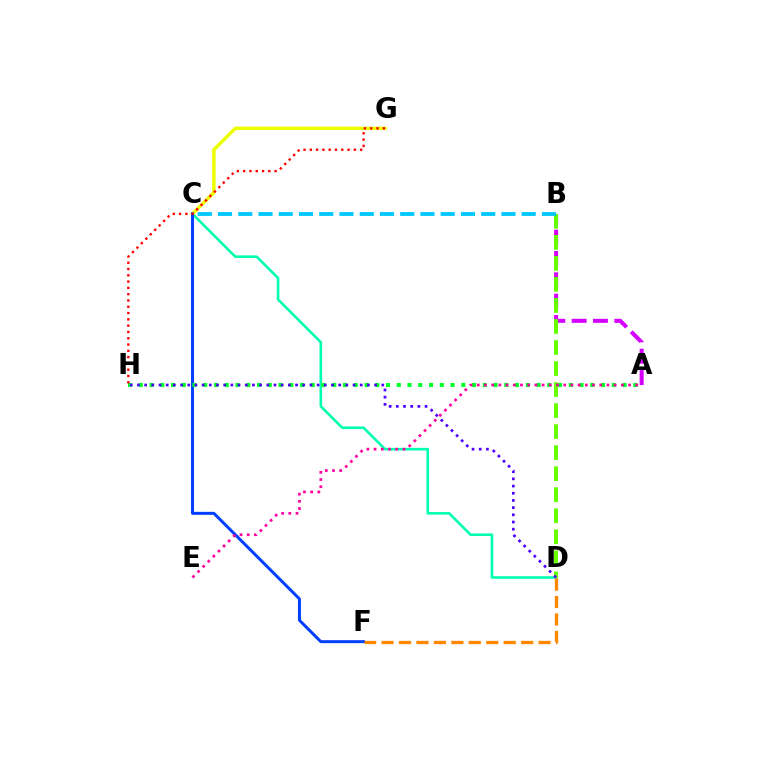{('A', 'B'): [{'color': '#d600ff', 'line_style': 'dashed', 'thickness': 2.9}], ('C', 'D'): [{'color': '#00ffaf', 'line_style': 'solid', 'thickness': 1.87}], ('C', 'G'): [{'color': '#eeff00', 'line_style': 'solid', 'thickness': 2.49}], ('C', 'F'): [{'color': '#003fff', 'line_style': 'solid', 'thickness': 2.15}], ('B', 'D'): [{'color': '#66ff00', 'line_style': 'dashed', 'thickness': 2.86}], ('A', 'H'): [{'color': '#00ff27', 'line_style': 'dotted', 'thickness': 2.92}], ('B', 'C'): [{'color': '#00c7ff', 'line_style': 'dashed', 'thickness': 2.75}], ('D', 'F'): [{'color': '#ff8800', 'line_style': 'dashed', 'thickness': 2.37}], ('D', 'H'): [{'color': '#4f00ff', 'line_style': 'dotted', 'thickness': 1.95}], ('A', 'E'): [{'color': '#ff00a0', 'line_style': 'dotted', 'thickness': 1.96}], ('G', 'H'): [{'color': '#ff0000', 'line_style': 'dotted', 'thickness': 1.71}]}